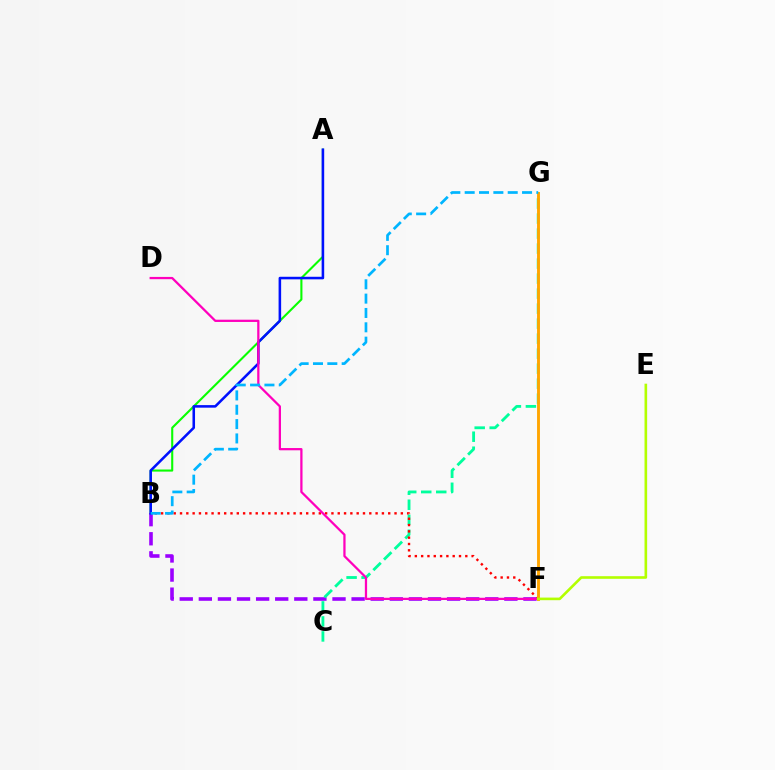{('A', 'B'): [{'color': '#08ff00', 'line_style': 'solid', 'thickness': 1.51}, {'color': '#0010ff', 'line_style': 'solid', 'thickness': 1.84}], ('B', 'F'): [{'color': '#9b00ff', 'line_style': 'dashed', 'thickness': 2.59}, {'color': '#ff0000', 'line_style': 'dotted', 'thickness': 1.71}], ('C', 'G'): [{'color': '#00ff9d', 'line_style': 'dashed', 'thickness': 2.04}], ('D', 'F'): [{'color': '#ff00bd', 'line_style': 'solid', 'thickness': 1.62}], ('F', 'G'): [{'color': '#ffa500', 'line_style': 'solid', 'thickness': 2.07}], ('E', 'F'): [{'color': '#b3ff00', 'line_style': 'solid', 'thickness': 1.89}], ('B', 'G'): [{'color': '#00b5ff', 'line_style': 'dashed', 'thickness': 1.95}]}